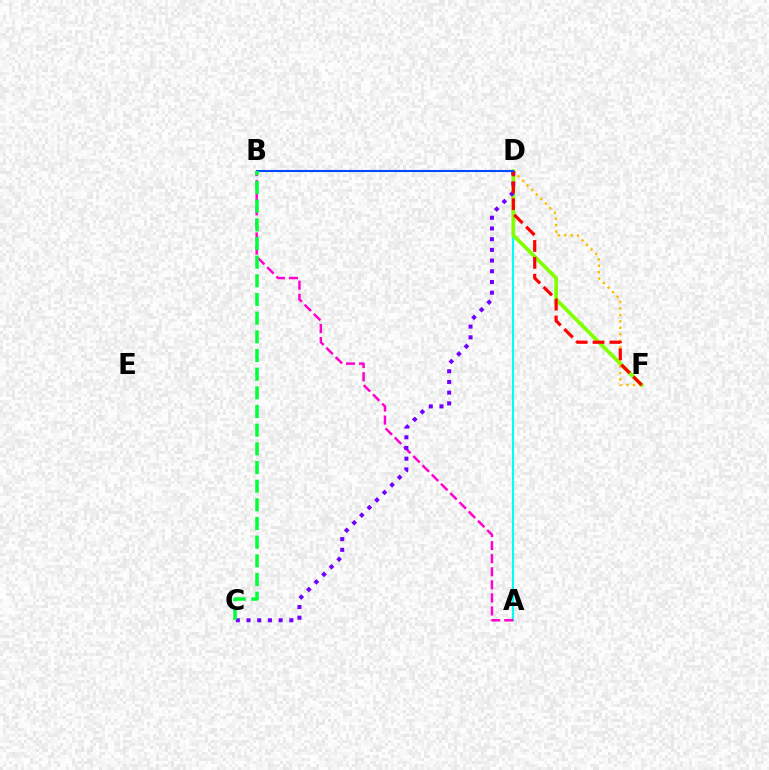{('A', 'D'): [{'color': '#00fff6', 'line_style': 'solid', 'thickness': 1.54}], ('D', 'F'): [{'color': '#84ff00', 'line_style': 'solid', 'thickness': 2.7}, {'color': '#ffbd00', 'line_style': 'dotted', 'thickness': 1.75}, {'color': '#ff0000', 'line_style': 'dashed', 'thickness': 2.29}], ('A', 'B'): [{'color': '#ff00cf', 'line_style': 'dashed', 'thickness': 1.78}], ('C', 'D'): [{'color': '#7200ff', 'line_style': 'dotted', 'thickness': 2.91}], ('B', 'D'): [{'color': '#004bff', 'line_style': 'solid', 'thickness': 1.51}], ('B', 'C'): [{'color': '#00ff39', 'line_style': 'dashed', 'thickness': 2.54}]}